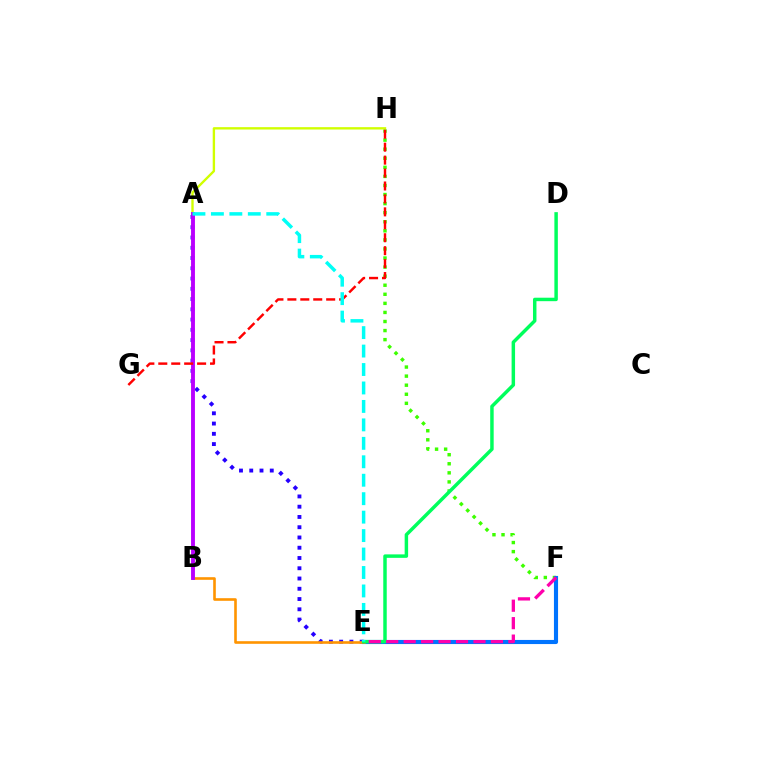{('F', 'H'): [{'color': '#3dff00', 'line_style': 'dotted', 'thickness': 2.46}], ('E', 'F'): [{'color': '#0074ff', 'line_style': 'solid', 'thickness': 2.97}, {'color': '#ff00ac', 'line_style': 'dashed', 'thickness': 2.37}], ('A', 'E'): [{'color': '#2500ff', 'line_style': 'dotted', 'thickness': 2.79}, {'color': '#00fff6', 'line_style': 'dashed', 'thickness': 2.51}], ('A', 'H'): [{'color': '#d1ff00', 'line_style': 'solid', 'thickness': 1.7}], ('B', 'E'): [{'color': '#ff9400', 'line_style': 'solid', 'thickness': 1.88}], ('A', 'B'): [{'color': '#b900ff', 'line_style': 'solid', 'thickness': 2.79}], ('G', 'H'): [{'color': '#ff0000', 'line_style': 'dashed', 'thickness': 1.76}], ('D', 'E'): [{'color': '#00ff5c', 'line_style': 'solid', 'thickness': 2.5}]}